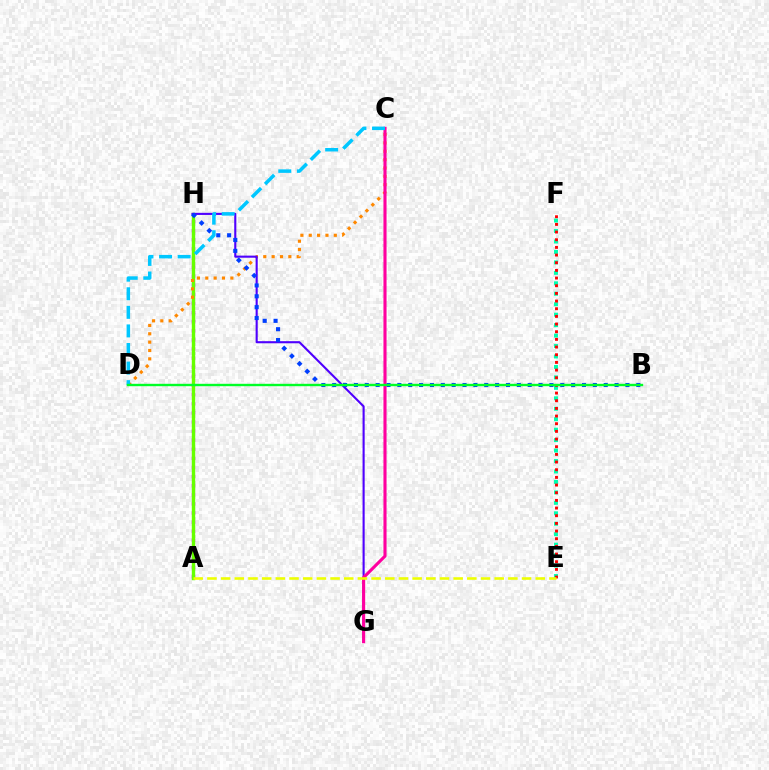{('A', 'H'): [{'color': '#d600ff', 'line_style': 'dotted', 'thickness': 2.47}, {'color': '#66ff00', 'line_style': 'solid', 'thickness': 2.45}], ('E', 'F'): [{'color': '#00ffaf', 'line_style': 'dotted', 'thickness': 2.84}, {'color': '#ff0000', 'line_style': 'dotted', 'thickness': 2.08}], ('C', 'D'): [{'color': '#ff8800', 'line_style': 'dotted', 'thickness': 2.27}, {'color': '#00c7ff', 'line_style': 'dashed', 'thickness': 2.52}], ('G', 'H'): [{'color': '#4f00ff', 'line_style': 'solid', 'thickness': 1.52}], ('B', 'H'): [{'color': '#003fff', 'line_style': 'dotted', 'thickness': 2.95}], ('C', 'G'): [{'color': '#ff00a0', 'line_style': 'solid', 'thickness': 2.24}], ('B', 'D'): [{'color': '#00ff27', 'line_style': 'solid', 'thickness': 1.72}], ('A', 'E'): [{'color': '#eeff00', 'line_style': 'dashed', 'thickness': 1.86}]}